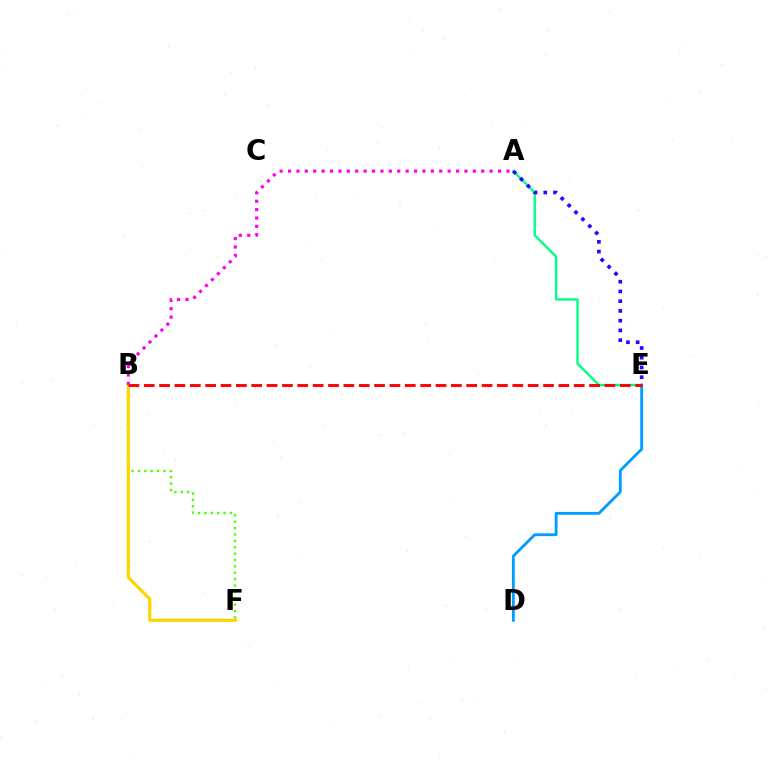{('A', 'E'): [{'color': '#00ff86', 'line_style': 'solid', 'thickness': 1.71}, {'color': '#3700ff', 'line_style': 'dotted', 'thickness': 2.65}], ('D', 'E'): [{'color': '#009eff', 'line_style': 'solid', 'thickness': 2.04}], ('B', 'F'): [{'color': '#4fff00', 'line_style': 'dotted', 'thickness': 1.73}, {'color': '#ffd500', 'line_style': 'solid', 'thickness': 2.28}], ('B', 'E'): [{'color': '#ff0000', 'line_style': 'dashed', 'thickness': 2.09}], ('A', 'B'): [{'color': '#ff00ed', 'line_style': 'dotted', 'thickness': 2.28}]}